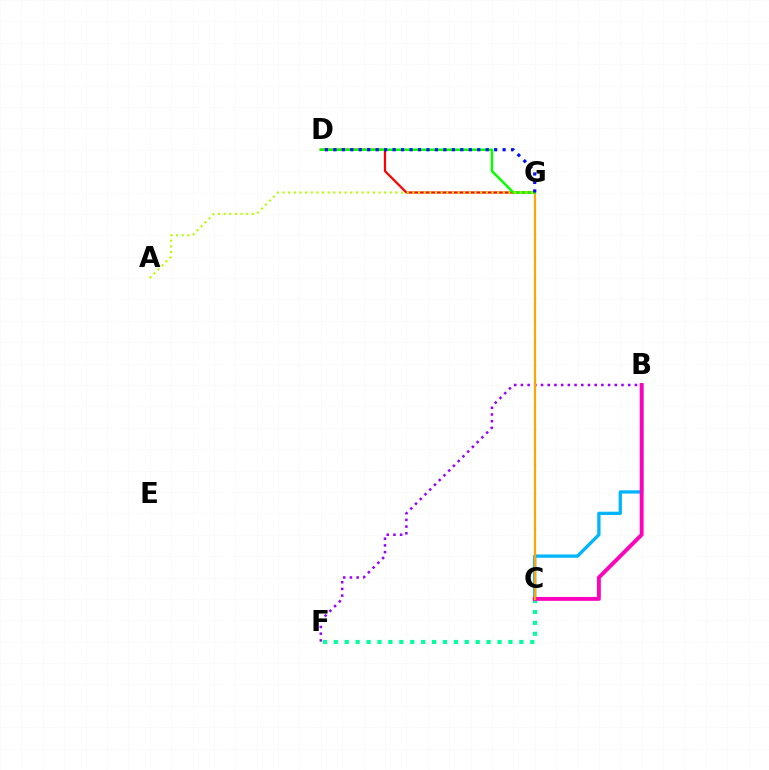{('B', 'F'): [{'color': '#9b00ff', 'line_style': 'dotted', 'thickness': 1.82}], ('C', 'F'): [{'color': '#00ff9d', 'line_style': 'dotted', 'thickness': 2.97}], ('B', 'C'): [{'color': '#00b5ff', 'line_style': 'solid', 'thickness': 2.37}, {'color': '#ff00bd', 'line_style': 'solid', 'thickness': 2.79}], ('D', 'G'): [{'color': '#ff0000', 'line_style': 'solid', 'thickness': 1.61}, {'color': '#08ff00', 'line_style': 'solid', 'thickness': 1.81}, {'color': '#0010ff', 'line_style': 'dotted', 'thickness': 2.3}], ('C', 'G'): [{'color': '#ffa500', 'line_style': 'solid', 'thickness': 1.59}], ('A', 'G'): [{'color': '#b3ff00', 'line_style': 'dotted', 'thickness': 1.53}]}